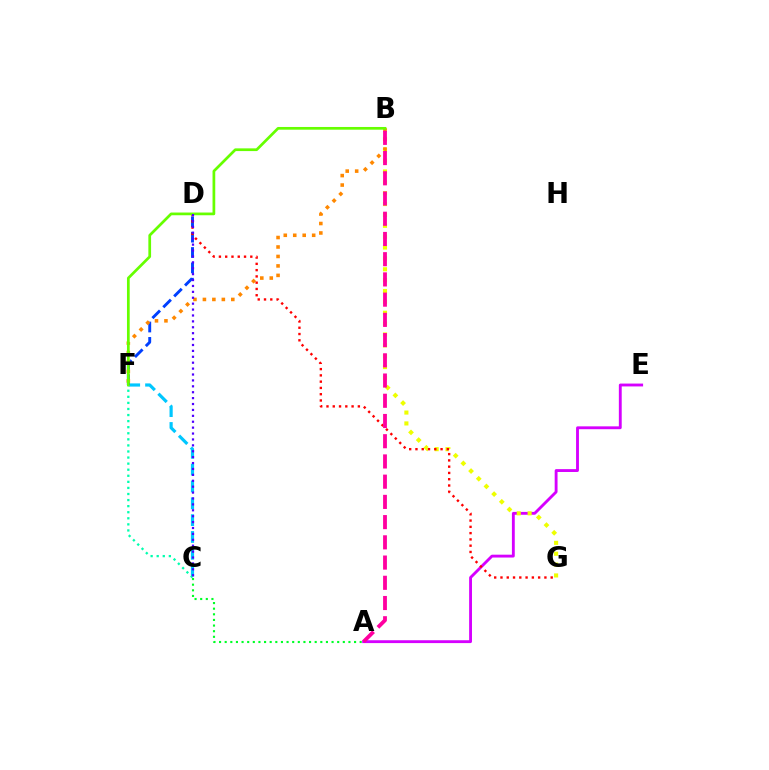{('A', 'C'): [{'color': '#00ff27', 'line_style': 'dotted', 'thickness': 1.53}], ('C', 'F'): [{'color': '#00c7ff', 'line_style': 'dashed', 'thickness': 2.29}, {'color': '#00ffaf', 'line_style': 'dotted', 'thickness': 1.65}], ('D', 'F'): [{'color': '#003fff', 'line_style': 'dashed', 'thickness': 2.09}], ('A', 'E'): [{'color': '#d600ff', 'line_style': 'solid', 'thickness': 2.06}], ('B', 'G'): [{'color': '#eeff00', 'line_style': 'dotted', 'thickness': 2.95}], ('B', 'F'): [{'color': '#ff8800', 'line_style': 'dotted', 'thickness': 2.57}, {'color': '#66ff00', 'line_style': 'solid', 'thickness': 1.96}], ('D', 'G'): [{'color': '#ff0000', 'line_style': 'dotted', 'thickness': 1.71}], ('C', 'D'): [{'color': '#4f00ff', 'line_style': 'dotted', 'thickness': 1.6}], ('A', 'B'): [{'color': '#ff00a0', 'line_style': 'dashed', 'thickness': 2.75}]}